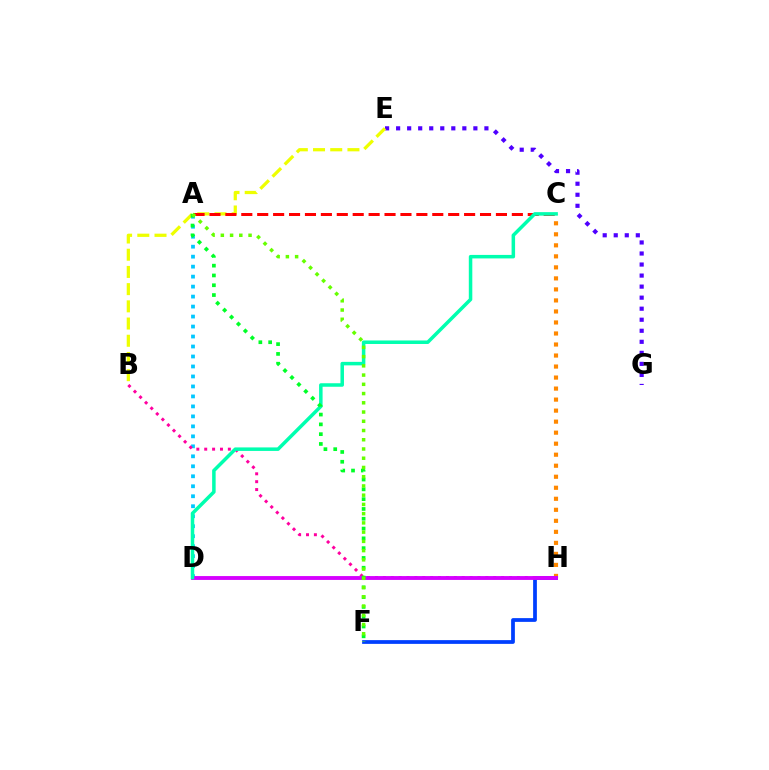{('E', 'G'): [{'color': '#4f00ff', 'line_style': 'dotted', 'thickness': 3.0}], ('C', 'H'): [{'color': '#ff8800', 'line_style': 'dotted', 'thickness': 2.99}], ('B', 'E'): [{'color': '#eeff00', 'line_style': 'dashed', 'thickness': 2.34}], ('A', 'D'): [{'color': '#00c7ff', 'line_style': 'dotted', 'thickness': 2.71}], ('F', 'H'): [{'color': '#003fff', 'line_style': 'solid', 'thickness': 2.7}], ('B', 'H'): [{'color': '#ff00a0', 'line_style': 'dotted', 'thickness': 2.14}], ('D', 'H'): [{'color': '#d600ff', 'line_style': 'solid', 'thickness': 2.78}], ('A', 'C'): [{'color': '#ff0000', 'line_style': 'dashed', 'thickness': 2.16}], ('C', 'D'): [{'color': '#00ffaf', 'line_style': 'solid', 'thickness': 2.52}], ('A', 'F'): [{'color': '#00ff27', 'line_style': 'dotted', 'thickness': 2.66}, {'color': '#66ff00', 'line_style': 'dotted', 'thickness': 2.51}]}